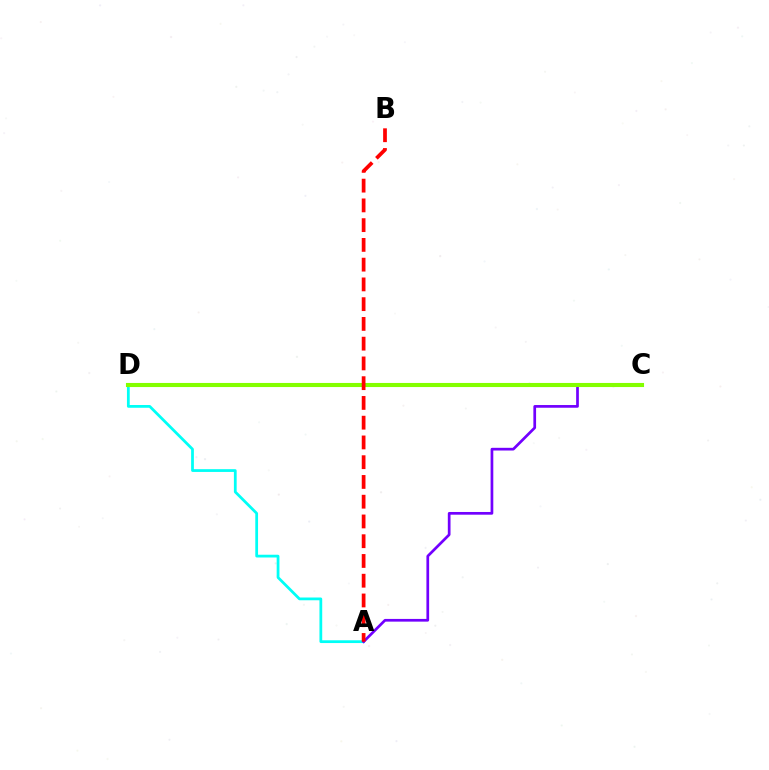{('A', 'D'): [{'color': '#00fff6', 'line_style': 'solid', 'thickness': 1.99}], ('A', 'C'): [{'color': '#7200ff', 'line_style': 'solid', 'thickness': 1.95}], ('C', 'D'): [{'color': '#84ff00', 'line_style': 'solid', 'thickness': 2.95}], ('A', 'B'): [{'color': '#ff0000', 'line_style': 'dashed', 'thickness': 2.68}]}